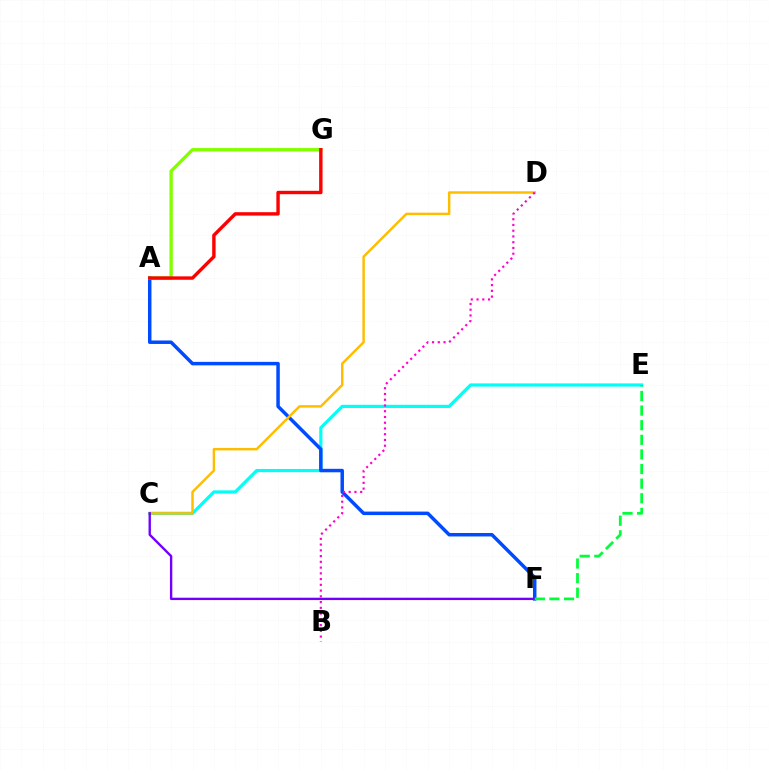{('C', 'E'): [{'color': '#00fff6', 'line_style': 'solid', 'thickness': 2.29}], ('A', 'F'): [{'color': '#004bff', 'line_style': 'solid', 'thickness': 2.5}], ('A', 'G'): [{'color': '#84ff00', 'line_style': 'solid', 'thickness': 2.42}, {'color': '#ff0000', 'line_style': 'solid', 'thickness': 2.45}], ('C', 'D'): [{'color': '#ffbd00', 'line_style': 'solid', 'thickness': 1.76}], ('C', 'F'): [{'color': '#7200ff', 'line_style': 'solid', 'thickness': 1.71}], ('E', 'F'): [{'color': '#00ff39', 'line_style': 'dashed', 'thickness': 1.98}], ('B', 'D'): [{'color': '#ff00cf', 'line_style': 'dotted', 'thickness': 1.56}]}